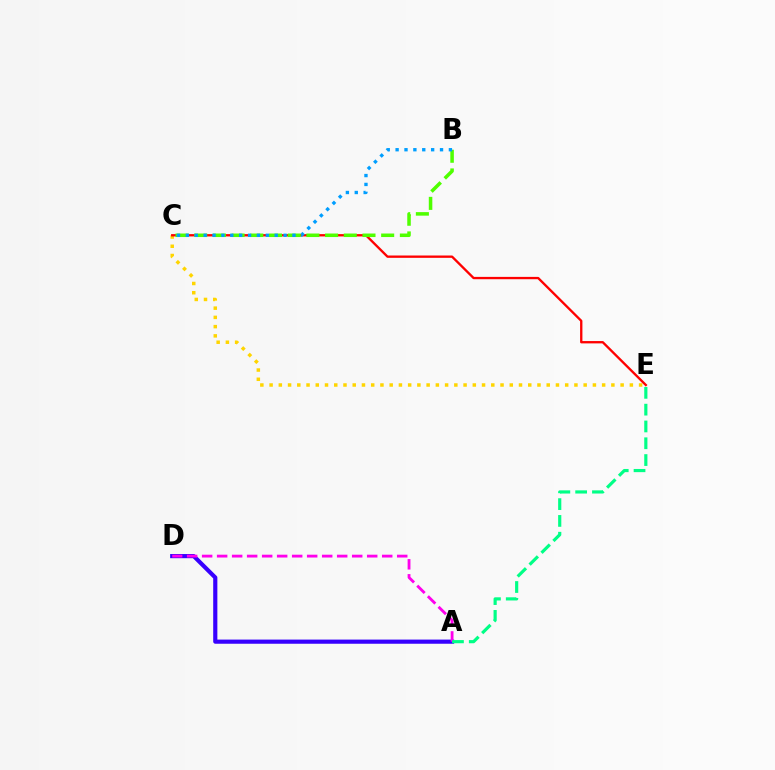{('C', 'E'): [{'color': '#ffd500', 'line_style': 'dotted', 'thickness': 2.51}, {'color': '#ff0000', 'line_style': 'solid', 'thickness': 1.68}], ('A', 'D'): [{'color': '#3700ff', 'line_style': 'solid', 'thickness': 2.99}, {'color': '#ff00ed', 'line_style': 'dashed', 'thickness': 2.04}], ('B', 'C'): [{'color': '#4fff00', 'line_style': 'dashed', 'thickness': 2.54}, {'color': '#009eff', 'line_style': 'dotted', 'thickness': 2.41}], ('A', 'E'): [{'color': '#00ff86', 'line_style': 'dashed', 'thickness': 2.28}]}